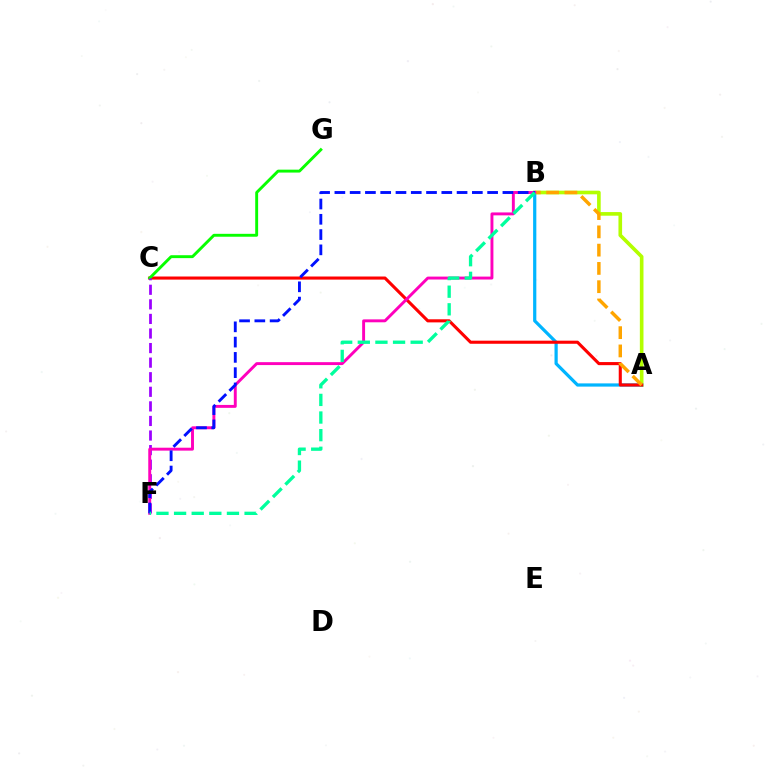{('A', 'B'): [{'color': '#b3ff00', 'line_style': 'solid', 'thickness': 2.62}, {'color': '#00b5ff', 'line_style': 'solid', 'thickness': 2.32}, {'color': '#ffa500', 'line_style': 'dashed', 'thickness': 2.48}], ('A', 'C'): [{'color': '#ff0000', 'line_style': 'solid', 'thickness': 2.23}], ('C', 'G'): [{'color': '#08ff00', 'line_style': 'solid', 'thickness': 2.09}], ('C', 'F'): [{'color': '#9b00ff', 'line_style': 'dashed', 'thickness': 1.98}], ('B', 'F'): [{'color': '#ff00bd', 'line_style': 'solid', 'thickness': 2.1}, {'color': '#0010ff', 'line_style': 'dashed', 'thickness': 2.08}, {'color': '#00ff9d', 'line_style': 'dashed', 'thickness': 2.39}]}